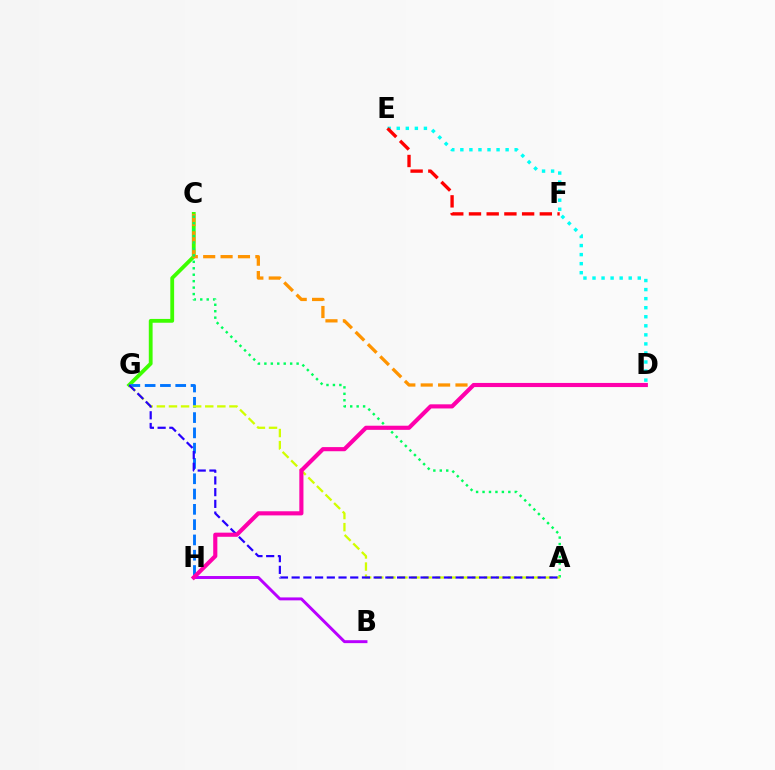{('D', 'E'): [{'color': '#00fff6', 'line_style': 'dotted', 'thickness': 2.46}], ('C', 'G'): [{'color': '#3dff00', 'line_style': 'solid', 'thickness': 2.74}], ('G', 'H'): [{'color': '#0074ff', 'line_style': 'dashed', 'thickness': 2.08}], ('C', 'D'): [{'color': '#ff9400', 'line_style': 'dashed', 'thickness': 2.36}], ('B', 'H'): [{'color': '#b900ff', 'line_style': 'solid', 'thickness': 2.12}], ('A', 'C'): [{'color': '#00ff5c', 'line_style': 'dotted', 'thickness': 1.75}], ('A', 'G'): [{'color': '#d1ff00', 'line_style': 'dashed', 'thickness': 1.64}, {'color': '#2500ff', 'line_style': 'dashed', 'thickness': 1.59}], ('E', 'F'): [{'color': '#ff0000', 'line_style': 'dashed', 'thickness': 2.41}], ('D', 'H'): [{'color': '#ff00ac', 'line_style': 'solid', 'thickness': 2.97}]}